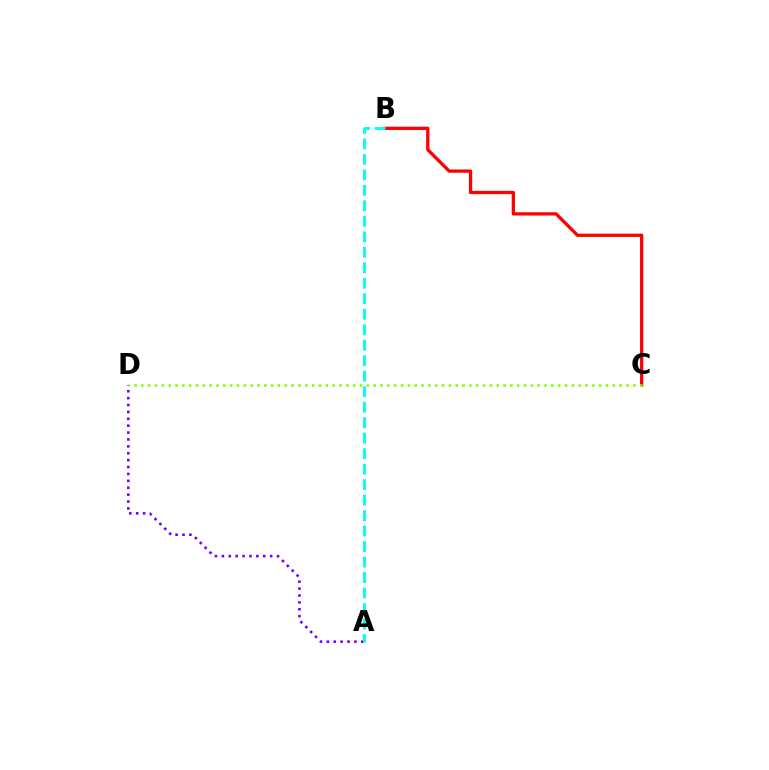{('B', 'C'): [{'color': '#ff0000', 'line_style': 'solid', 'thickness': 2.36}], ('A', 'D'): [{'color': '#7200ff', 'line_style': 'dotted', 'thickness': 1.87}], ('C', 'D'): [{'color': '#84ff00', 'line_style': 'dotted', 'thickness': 1.86}], ('A', 'B'): [{'color': '#00fff6', 'line_style': 'dashed', 'thickness': 2.1}]}